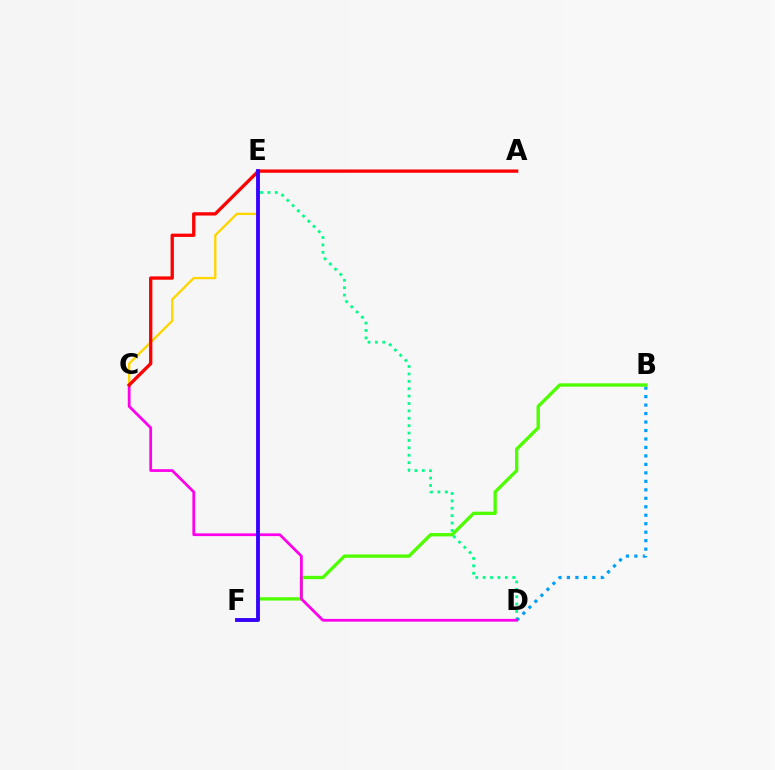{('D', 'E'): [{'color': '#00ff86', 'line_style': 'dotted', 'thickness': 2.01}], ('B', 'D'): [{'color': '#009eff', 'line_style': 'dotted', 'thickness': 2.3}], ('B', 'F'): [{'color': '#4fff00', 'line_style': 'solid', 'thickness': 2.4}], ('C', 'D'): [{'color': '#ff00ed', 'line_style': 'solid', 'thickness': 1.99}], ('C', 'E'): [{'color': '#ffd500', 'line_style': 'solid', 'thickness': 1.69}], ('A', 'C'): [{'color': '#ff0000', 'line_style': 'solid', 'thickness': 2.38}], ('E', 'F'): [{'color': '#3700ff', 'line_style': 'solid', 'thickness': 2.77}]}